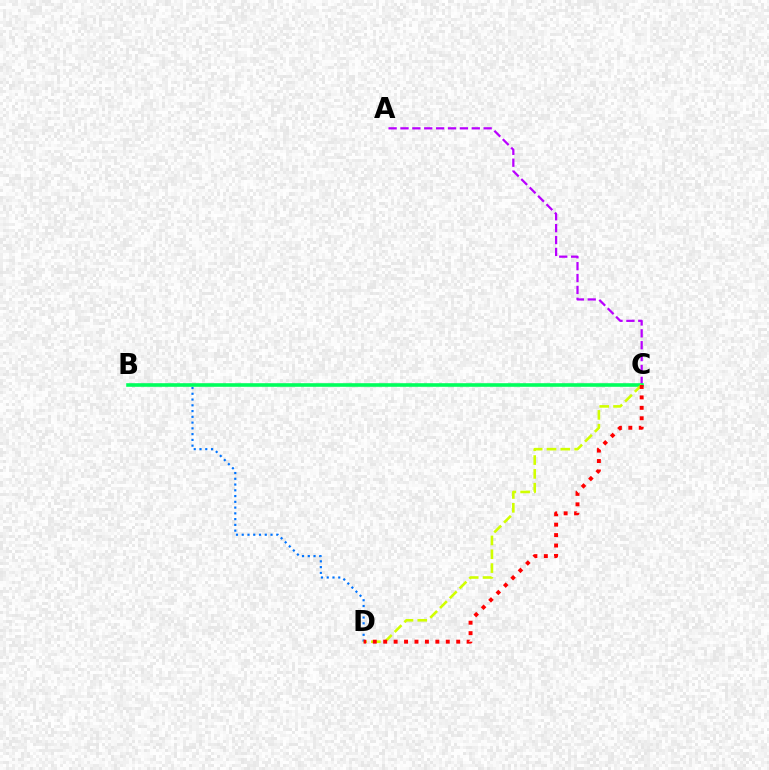{('B', 'D'): [{'color': '#0074ff', 'line_style': 'dotted', 'thickness': 1.57}], ('A', 'C'): [{'color': '#b900ff', 'line_style': 'dashed', 'thickness': 1.61}], ('B', 'C'): [{'color': '#00ff5c', 'line_style': 'solid', 'thickness': 2.59}], ('C', 'D'): [{'color': '#d1ff00', 'line_style': 'dashed', 'thickness': 1.88}, {'color': '#ff0000', 'line_style': 'dotted', 'thickness': 2.83}]}